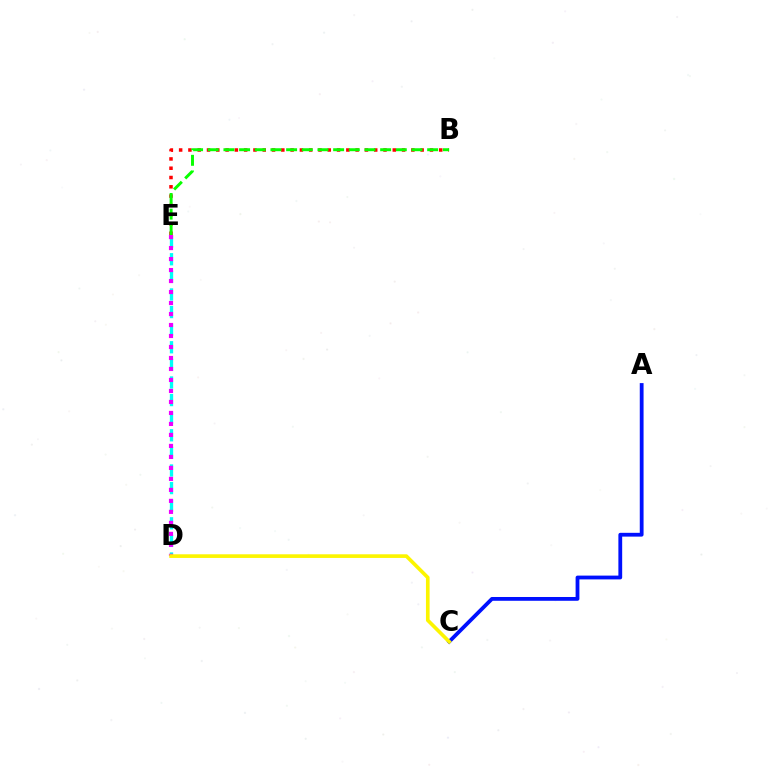{('D', 'E'): [{'color': '#00fff6', 'line_style': 'dashed', 'thickness': 2.39}, {'color': '#ee00ff', 'line_style': 'dotted', 'thickness': 2.99}], ('A', 'C'): [{'color': '#0010ff', 'line_style': 'solid', 'thickness': 2.73}], ('B', 'E'): [{'color': '#ff0000', 'line_style': 'dotted', 'thickness': 2.52}, {'color': '#08ff00', 'line_style': 'dashed', 'thickness': 2.13}], ('C', 'D'): [{'color': '#fcf500', 'line_style': 'solid', 'thickness': 2.63}]}